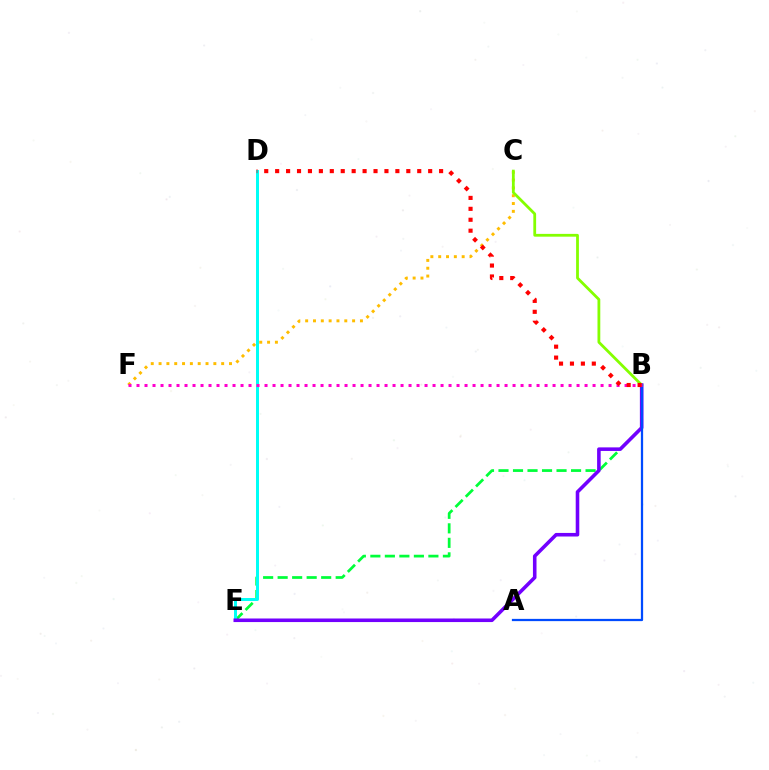{('B', 'E'): [{'color': '#00ff39', 'line_style': 'dashed', 'thickness': 1.97}, {'color': '#7200ff', 'line_style': 'solid', 'thickness': 2.57}], ('D', 'E'): [{'color': '#00fff6', 'line_style': 'solid', 'thickness': 2.15}], ('C', 'F'): [{'color': '#ffbd00', 'line_style': 'dotted', 'thickness': 2.13}], ('B', 'C'): [{'color': '#84ff00', 'line_style': 'solid', 'thickness': 2.01}], ('A', 'B'): [{'color': '#004bff', 'line_style': 'solid', 'thickness': 1.62}], ('B', 'F'): [{'color': '#ff00cf', 'line_style': 'dotted', 'thickness': 2.17}], ('B', 'D'): [{'color': '#ff0000', 'line_style': 'dotted', 'thickness': 2.97}]}